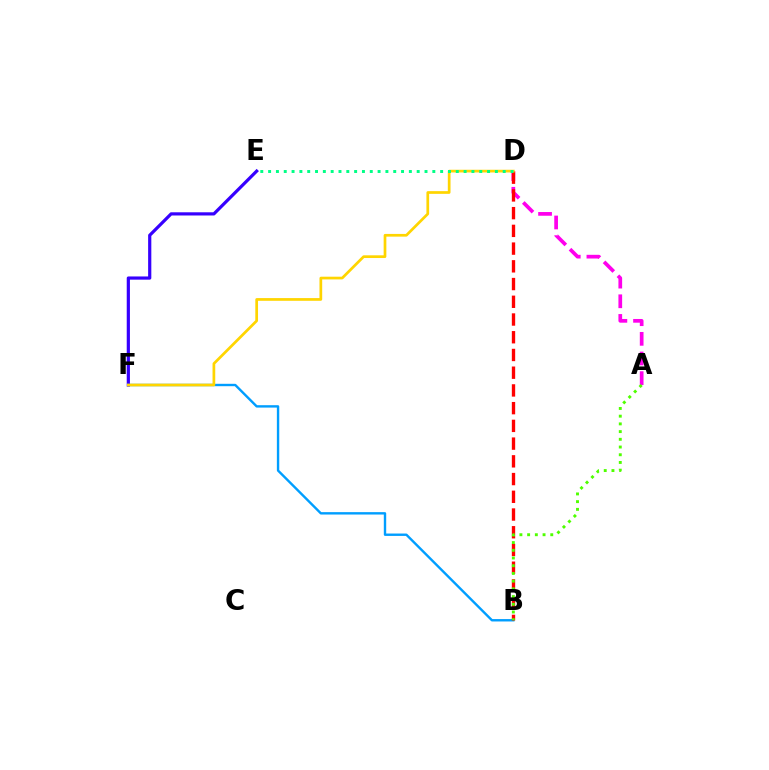{('E', 'F'): [{'color': '#3700ff', 'line_style': 'solid', 'thickness': 2.3}], ('A', 'D'): [{'color': '#ff00ed', 'line_style': 'dashed', 'thickness': 2.67}], ('B', 'F'): [{'color': '#009eff', 'line_style': 'solid', 'thickness': 1.72}], ('B', 'D'): [{'color': '#ff0000', 'line_style': 'dashed', 'thickness': 2.41}], ('D', 'F'): [{'color': '#ffd500', 'line_style': 'solid', 'thickness': 1.95}], ('D', 'E'): [{'color': '#00ff86', 'line_style': 'dotted', 'thickness': 2.12}], ('A', 'B'): [{'color': '#4fff00', 'line_style': 'dotted', 'thickness': 2.1}]}